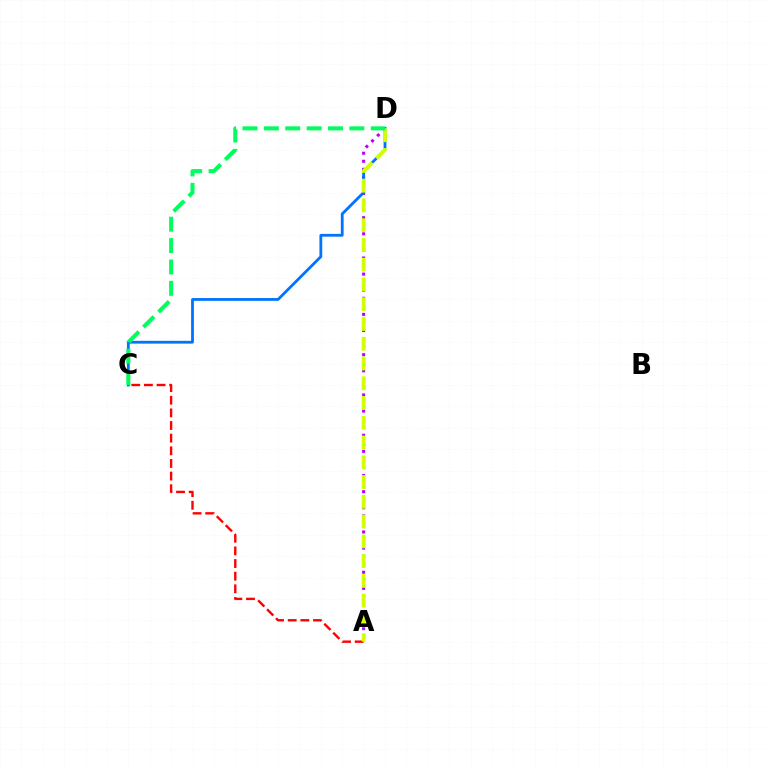{('A', 'D'): [{'color': '#b900ff', 'line_style': 'dotted', 'thickness': 2.19}, {'color': '#d1ff00', 'line_style': 'dashed', 'thickness': 2.68}], ('C', 'D'): [{'color': '#0074ff', 'line_style': 'solid', 'thickness': 2.02}, {'color': '#00ff5c', 'line_style': 'dashed', 'thickness': 2.9}], ('A', 'C'): [{'color': '#ff0000', 'line_style': 'dashed', 'thickness': 1.72}]}